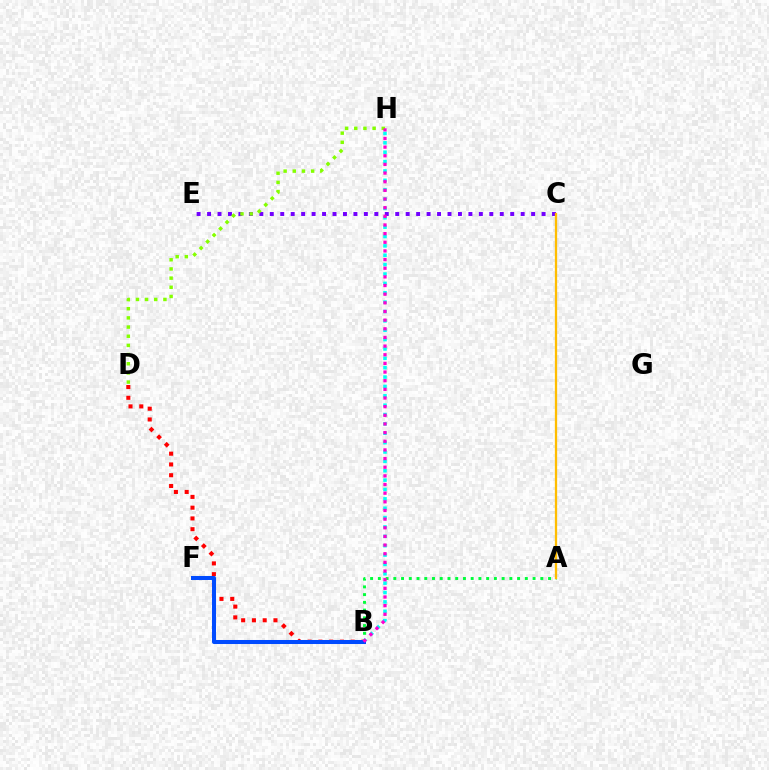{('B', 'D'): [{'color': '#ff0000', 'line_style': 'dotted', 'thickness': 2.93}], ('A', 'B'): [{'color': '#00ff39', 'line_style': 'dotted', 'thickness': 2.1}], ('B', 'H'): [{'color': '#00fff6', 'line_style': 'dotted', 'thickness': 2.55}, {'color': '#ff00cf', 'line_style': 'dotted', 'thickness': 2.35}], ('C', 'E'): [{'color': '#7200ff', 'line_style': 'dotted', 'thickness': 2.84}], ('B', 'F'): [{'color': '#004bff', 'line_style': 'solid', 'thickness': 2.9}], ('A', 'C'): [{'color': '#ffbd00', 'line_style': 'solid', 'thickness': 1.65}], ('D', 'H'): [{'color': '#84ff00', 'line_style': 'dotted', 'thickness': 2.49}]}